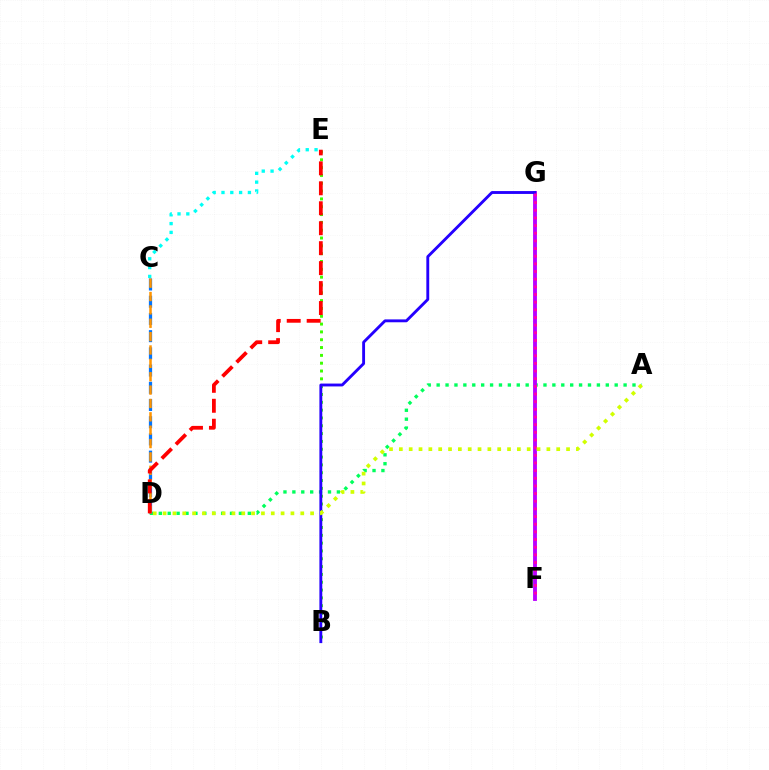{('B', 'E'): [{'color': '#3dff00', 'line_style': 'dotted', 'thickness': 2.13}], ('A', 'D'): [{'color': '#00ff5c', 'line_style': 'dotted', 'thickness': 2.42}, {'color': '#d1ff00', 'line_style': 'dotted', 'thickness': 2.67}], ('F', 'G'): [{'color': '#b900ff', 'line_style': 'solid', 'thickness': 2.77}, {'color': '#ff00ac', 'line_style': 'dotted', 'thickness': 2.08}], ('C', 'D'): [{'color': '#0074ff', 'line_style': 'dashed', 'thickness': 2.34}, {'color': '#ff9400', 'line_style': 'dashed', 'thickness': 1.82}], ('B', 'G'): [{'color': '#2500ff', 'line_style': 'solid', 'thickness': 2.07}], ('C', 'E'): [{'color': '#00fff6', 'line_style': 'dotted', 'thickness': 2.39}], ('D', 'E'): [{'color': '#ff0000', 'line_style': 'dashed', 'thickness': 2.71}]}